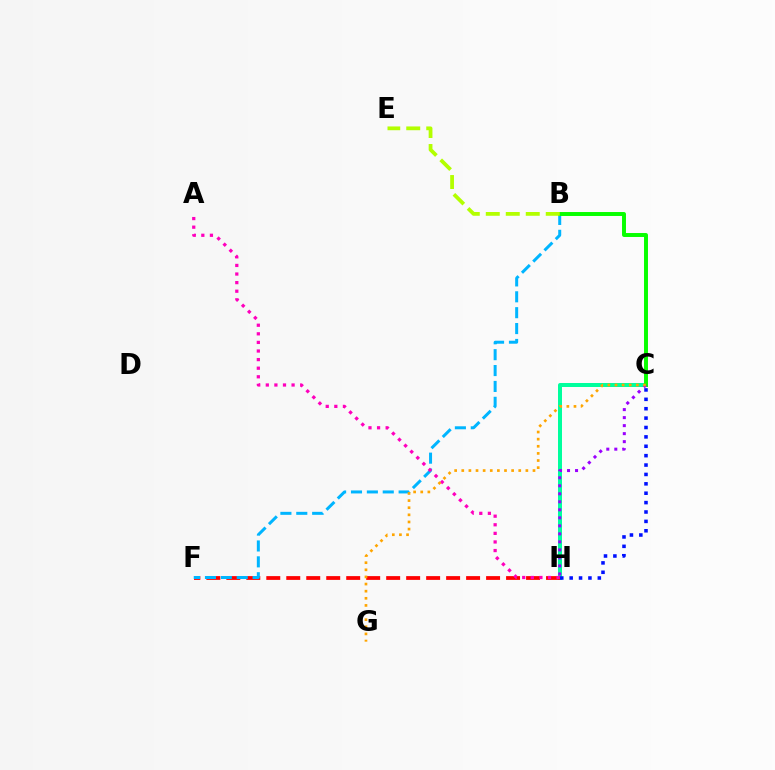{('C', 'H'): [{'color': '#00ff9d', 'line_style': 'solid', 'thickness': 2.88}, {'color': '#9b00ff', 'line_style': 'dotted', 'thickness': 2.18}, {'color': '#0010ff', 'line_style': 'dotted', 'thickness': 2.55}], ('F', 'H'): [{'color': '#ff0000', 'line_style': 'dashed', 'thickness': 2.71}], ('B', 'F'): [{'color': '#00b5ff', 'line_style': 'dashed', 'thickness': 2.16}], ('A', 'H'): [{'color': '#ff00bd', 'line_style': 'dotted', 'thickness': 2.33}], ('B', 'C'): [{'color': '#08ff00', 'line_style': 'solid', 'thickness': 2.84}], ('C', 'G'): [{'color': '#ffa500', 'line_style': 'dotted', 'thickness': 1.93}], ('B', 'E'): [{'color': '#b3ff00', 'line_style': 'dashed', 'thickness': 2.72}]}